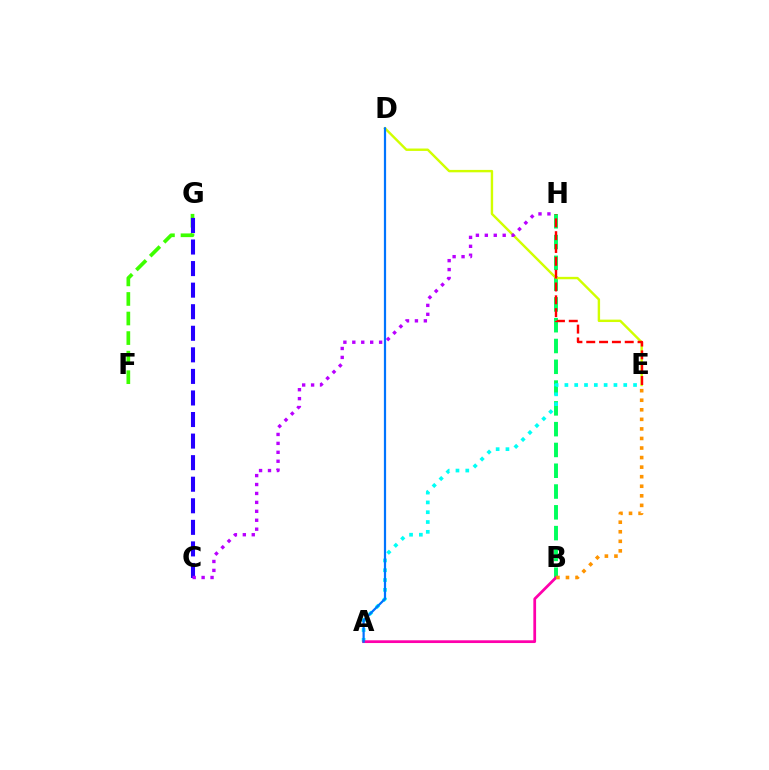{('F', 'G'): [{'color': '#3dff00', 'line_style': 'dashed', 'thickness': 2.66}], ('C', 'G'): [{'color': '#2500ff', 'line_style': 'dashed', 'thickness': 2.93}], ('B', 'H'): [{'color': '#00ff5c', 'line_style': 'dashed', 'thickness': 2.82}], ('D', 'E'): [{'color': '#d1ff00', 'line_style': 'solid', 'thickness': 1.73}], ('A', 'E'): [{'color': '#00fff6', 'line_style': 'dotted', 'thickness': 2.66}], ('A', 'B'): [{'color': '#ff00ac', 'line_style': 'solid', 'thickness': 1.98}], ('B', 'E'): [{'color': '#ff9400', 'line_style': 'dotted', 'thickness': 2.6}], ('E', 'H'): [{'color': '#ff0000', 'line_style': 'dashed', 'thickness': 1.74}], ('A', 'D'): [{'color': '#0074ff', 'line_style': 'solid', 'thickness': 1.6}], ('C', 'H'): [{'color': '#b900ff', 'line_style': 'dotted', 'thickness': 2.43}]}